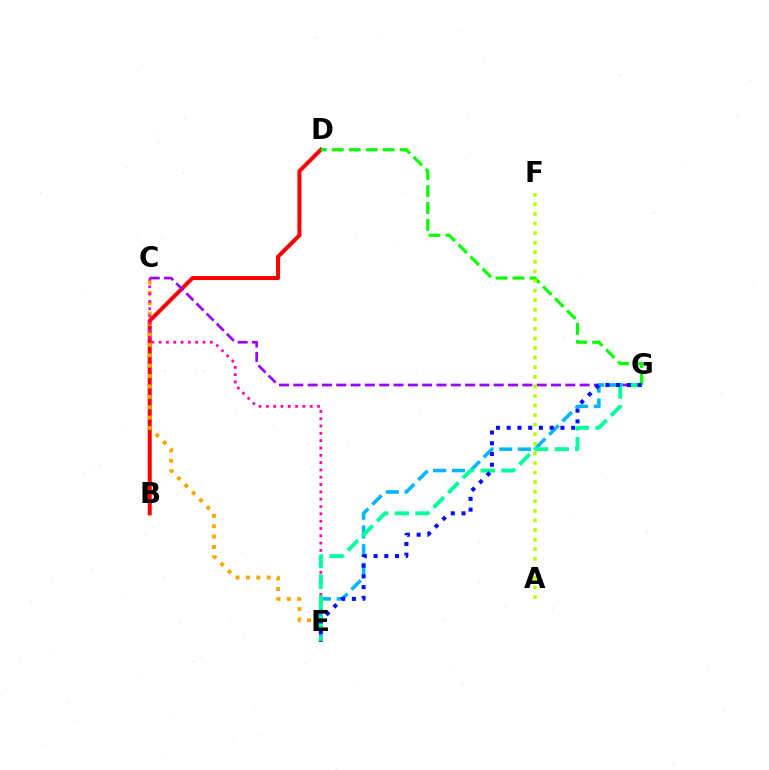{('B', 'D'): [{'color': '#ff0000', 'line_style': 'solid', 'thickness': 2.88}], ('C', 'E'): [{'color': '#ffa500', 'line_style': 'dotted', 'thickness': 2.82}, {'color': '#ff00bd', 'line_style': 'dotted', 'thickness': 1.99}], ('C', 'G'): [{'color': '#9b00ff', 'line_style': 'dashed', 'thickness': 1.94}], ('E', 'G'): [{'color': '#00b5ff', 'line_style': 'dashed', 'thickness': 2.54}, {'color': '#00ff9d', 'line_style': 'dashed', 'thickness': 2.81}, {'color': '#0010ff', 'line_style': 'dotted', 'thickness': 2.92}], ('D', 'G'): [{'color': '#08ff00', 'line_style': 'dashed', 'thickness': 2.3}], ('A', 'F'): [{'color': '#b3ff00', 'line_style': 'dotted', 'thickness': 2.6}]}